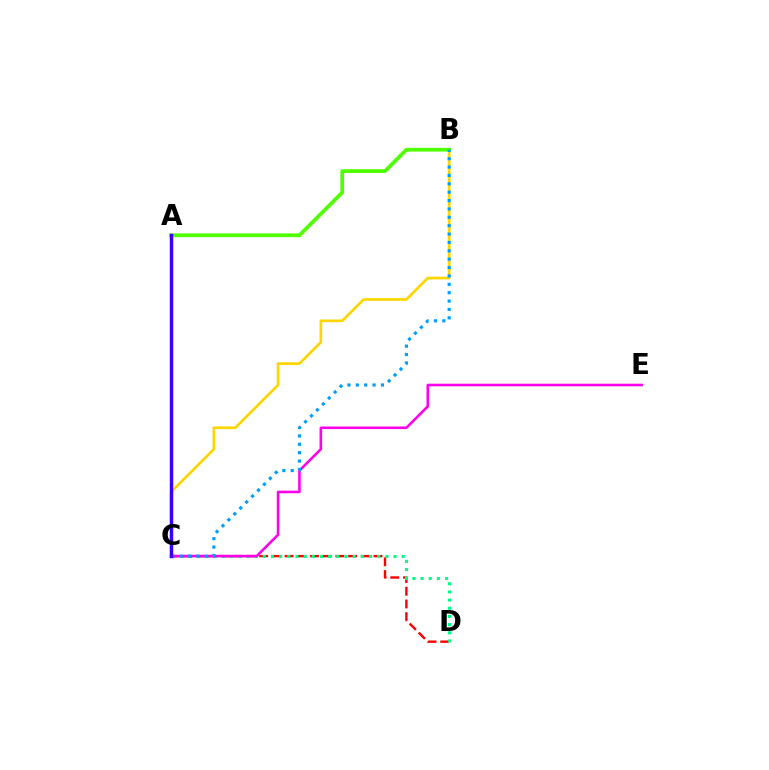{('C', 'D'): [{'color': '#ff0000', 'line_style': 'dashed', 'thickness': 1.73}, {'color': '#00ff86', 'line_style': 'dotted', 'thickness': 2.22}], ('B', 'C'): [{'color': '#ffd500', 'line_style': 'solid', 'thickness': 1.95}, {'color': '#009eff', 'line_style': 'dotted', 'thickness': 2.28}], ('A', 'B'): [{'color': '#4fff00', 'line_style': 'solid', 'thickness': 2.69}], ('C', 'E'): [{'color': '#ff00ed', 'line_style': 'solid', 'thickness': 1.85}], ('A', 'C'): [{'color': '#3700ff', 'line_style': 'solid', 'thickness': 2.47}]}